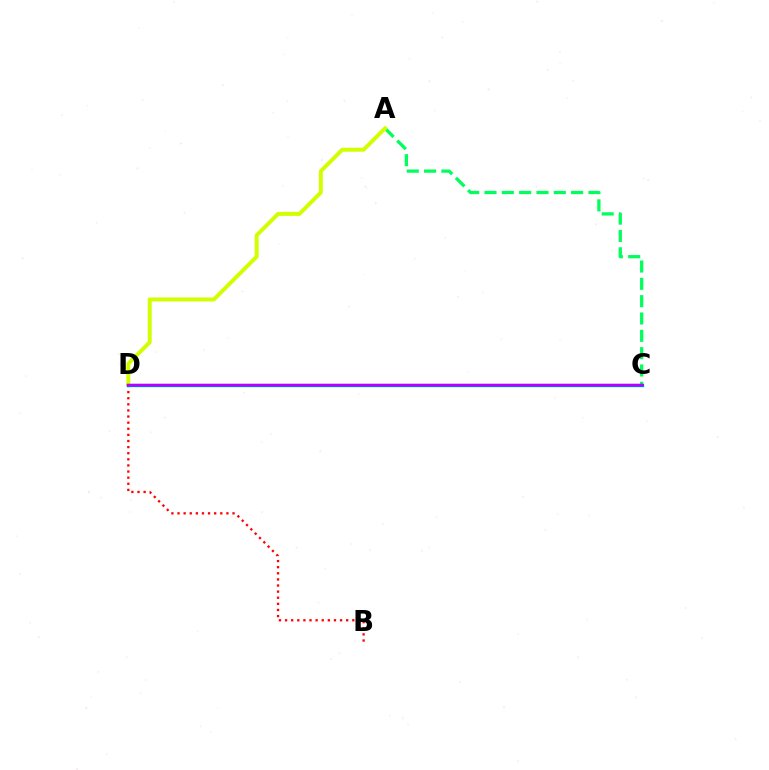{('A', 'C'): [{'color': '#00ff5c', 'line_style': 'dashed', 'thickness': 2.35}], ('A', 'D'): [{'color': '#d1ff00', 'line_style': 'solid', 'thickness': 2.85}], ('B', 'D'): [{'color': '#ff0000', 'line_style': 'dotted', 'thickness': 1.66}], ('C', 'D'): [{'color': '#0074ff', 'line_style': 'solid', 'thickness': 2.33}, {'color': '#b900ff', 'line_style': 'solid', 'thickness': 1.73}]}